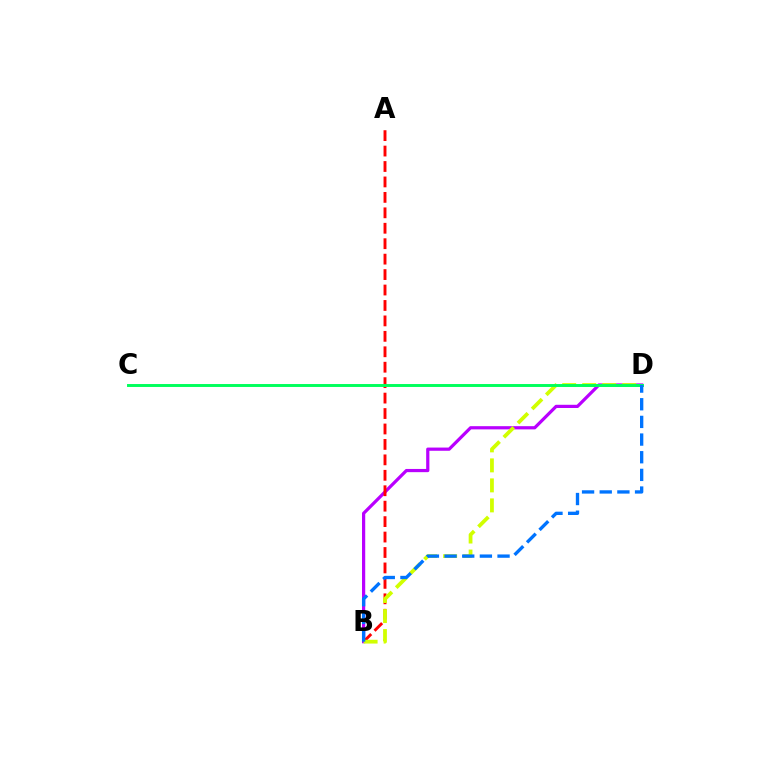{('B', 'D'): [{'color': '#b900ff', 'line_style': 'solid', 'thickness': 2.31}, {'color': '#d1ff00', 'line_style': 'dashed', 'thickness': 2.72}, {'color': '#0074ff', 'line_style': 'dashed', 'thickness': 2.4}], ('A', 'B'): [{'color': '#ff0000', 'line_style': 'dashed', 'thickness': 2.1}], ('C', 'D'): [{'color': '#00ff5c', 'line_style': 'solid', 'thickness': 2.11}]}